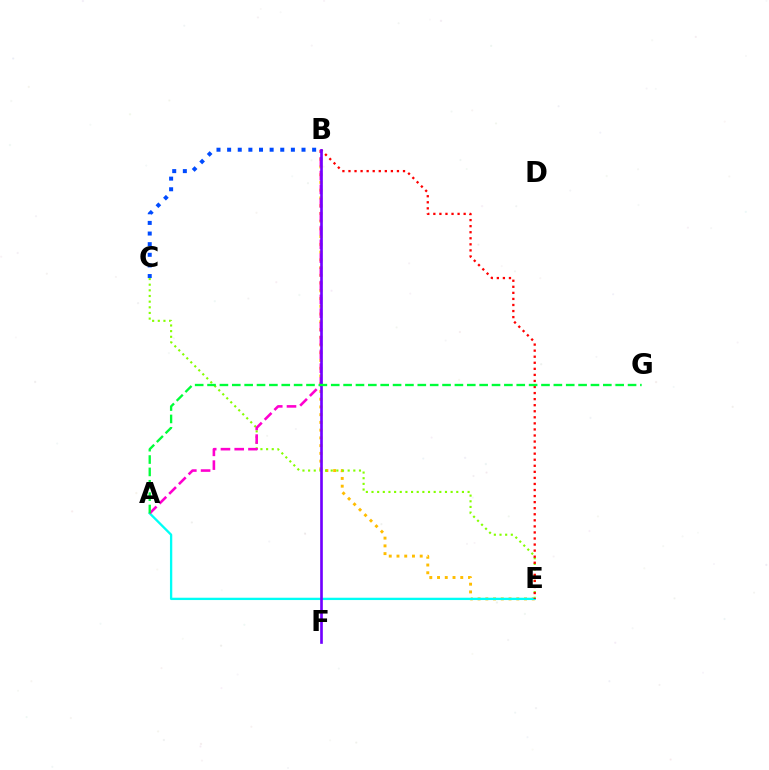{('B', 'E'): [{'color': '#ffbd00', 'line_style': 'dotted', 'thickness': 2.1}, {'color': '#ff0000', 'line_style': 'dotted', 'thickness': 1.65}], ('C', 'E'): [{'color': '#84ff00', 'line_style': 'dotted', 'thickness': 1.54}], ('A', 'E'): [{'color': '#00fff6', 'line_style': 'solid', 'thickness': 1.67}], ('B', 'C'): [{'color': '#004bff', 'line_style': 'dotted', 'thickness': 2.89}], ('A', 'B'): [{'color': '#ff00cf', 'line_style': 'dashed', 'thickness': 1.87}], ('B', 'F'): [{'color': '#7200ff', 'line_style': 'solid', 'thickness': 1.92}], ('A', 'G'): [{'color': '#00ff39', 'line_style': 'dashed', 'thickness': 1.68}]}